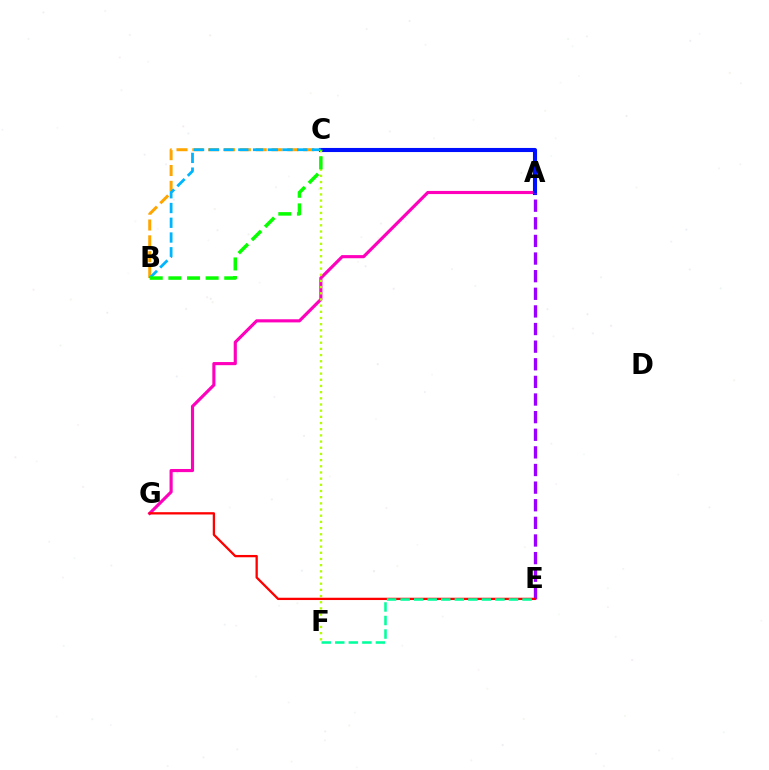{('B', 'C'): [{'color': '#ffa500', 'line_style': 'dashed', 'thickness': 2.15}, {'color': '#00b5ff', 'line_style': 'dashed', 'thickness': 2.0}, {'color': '#08ff00', 'line_style': 'dashed', 'thickness': 2.53}], ('A', 'G'): [{'color': '#ff00bd', 'line_style': 'solid', 'thickness': 2.26}], ('A', 'C'): [{'color': '#0010ff', 'line_style': 'solid', 'thickness': 2.94}], ('C', 'F'): [{'color': '#b3ff00', 'line_style': 'dotted', 'thickness': 1.68}], ('A', 'E'): [{'color': '#9b00ff', 'line_style': 'dashed', 'thickness': 2.39}], ('E', 'G'): [{'color': '#ff0000', 'line_style': 'solid', 'thickness': 1.66}], ('E', 'F'): [{'color': '#00ff9d', 'line_style': 'dashed', 'thickness': 1.84}]}